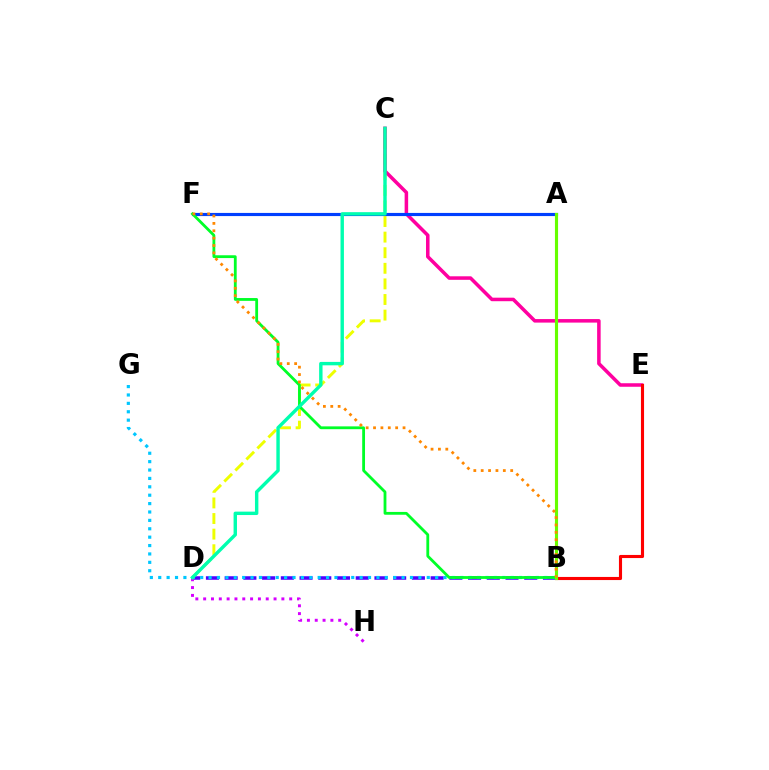{('C', 'D'): [{'color': '#eeff00', 'line_style': 'dashed', 'thickness': 2.12}, {'color': '#00ffaf', 'line_style': 'solid', 'thickness': 2.46}], ('C', 'E'): [{'color': '#ff00a0', 'line_style': 'solid', 'thickness': 2.54}], ('B', 'D'): [{'color': '#4f00ff', 'line_style': 'dashed', 'thickness': 2.54}], ('B', 'E'): [{'color': '#ff0000', 'line_style': 'solid', 'thickness': 2.24}], ('A', 'F'): [{'color': '#003fff', 'line_style': 'solid', 'thickness': 2.26}], ('B', 'G'): [{'color': '#00c7ff', 'line_style': 'dotted', 'thickness': 2.28}], ('B', 'F'): [{'color': '#00ff27', 'line_style': 'solid', 'thickness': 2.02}, {'color': '#ff8800', 'line_style': 'dotted', 'thickness': 2.0}], ('D', 'H'): [{'color': '#d600ff', 'line_style': 'dotted', 'thickness': 2.13}], ('A', 'B'): [{'color': '#66ff00', 'line_style': 'solid', 'thickness': 2.25}]}